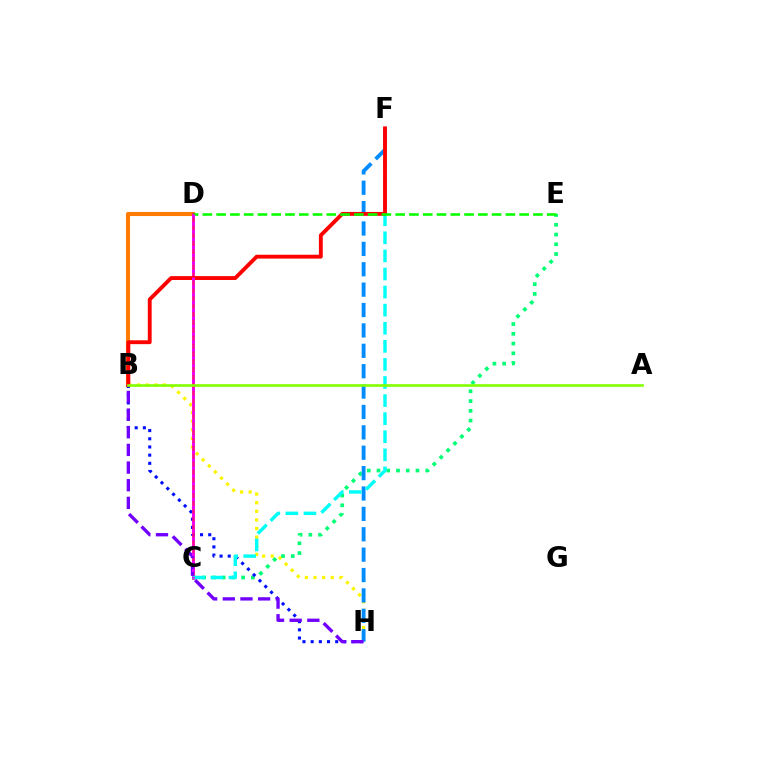{('C', 'E'): [{'color': '#00ff74', 'line_style': 'dotted', 'thickness': 2.65}], ('B', 'D'): [{'color': '#ff7c00', 'line_style': 'solid', 'thickness': 2.94}], ('B', 'H'): [{'color': '#fcf500', 'line_style': 'dotted', 'thickness': 2.34}, {'color': '#0010ff', 'line_style': 'dotted', 'thickness': 2.22}, {'color': '#7200ff', 'line_style': 'dashed', 'thickness': 2.4}], ('F', 'H'): [{'color': '#008cff', 'line_style': 'dashed', 'thickness': 2.77}], ('C', 'D'): [{'color': '#ff0094', 'line_style': 'solid', 'thickness': 1.98}, {'color': '#ee00ff', 'line_style': 'dotted', 'thickness': 2.14}], ('C', 'F'): [{'color': '#00fff6', 'line_style': 'dashed', 'thickness': 2.46}], ('B', 'F'): [{'color': '#ff0000', 'line_style': 'solid', 'thickness': 2.78}], ('D', 'E'): [{'color': '#08ff00', 'line_style': 'dashed', 'thickness': 1.87}], ('A', 'B'): [{'color': '#84ff00', 'line_style': 'solid', 'thickness': 1.9}]}